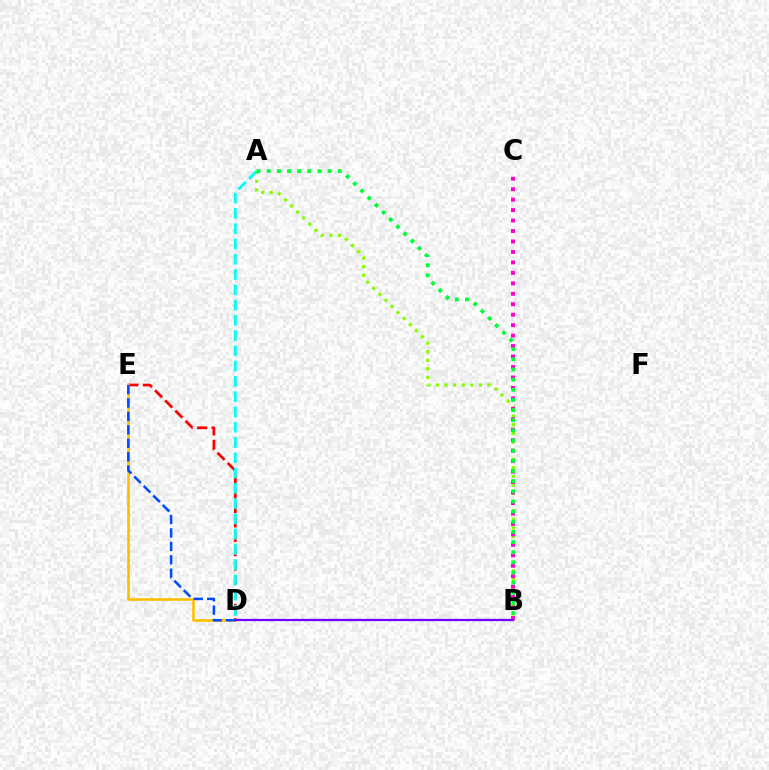{('D', 'E'): [{'color': '#ff0000', 'line_style': 'dashed', 'thickness': 1.96}, {'color': '#ffbd00', 'line_style': 'solid', 'thickness': 1.89}, {'color': '#004bff', 'line_style': 'dashed', 'thickness': 1.82}], ('A', 'B'): [{'color': '#84ff00', 'line_style': 'dotted', 'thickness': 2.33}, {'color': '#00ff39', 'line_style': 'dotted', 'thickness': 2.76}], ('B', 'C'): [{'color': '#ff00cf', 'line_style': 'dotted', 'thickness': 2.84}], ('A', 'D'): [{'color': '#00fff6', 'line_style': 'dashed', 'thickness': 2.07}], ('B', 'D'): [{'color': '#7200ff', 'line_style': 'solid', 'thickness': 1.63}]}